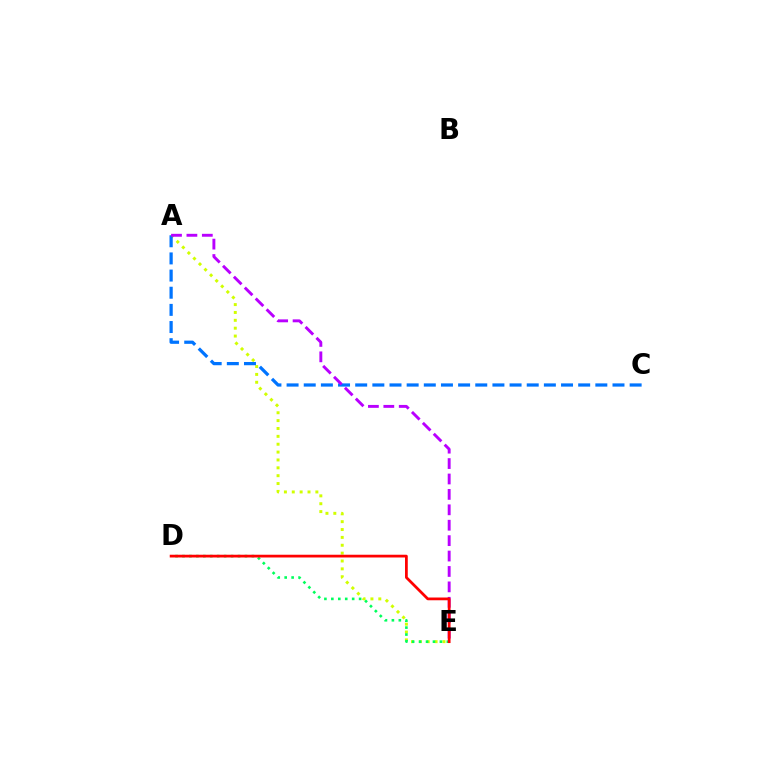{('A', 'E'): [{'color': '#d1ff00', 'line_style': 'dotted', 'thickness': 2.14}, {'color': '#b900ff', 'line_style': 'dashed', 'thickness': 2.09}], ('D', 'E'): [{'color': '#00ff5c', 'line_style': 'dotted', 'thickness': 1.89}, {'color': '#ff0000', 'line_style': 'solid', 'thickness': 1.98}], ('A', 'C'): [{'color': '#0074ff', 'line_style': 'dashed', 'thickness': 2.33}]}